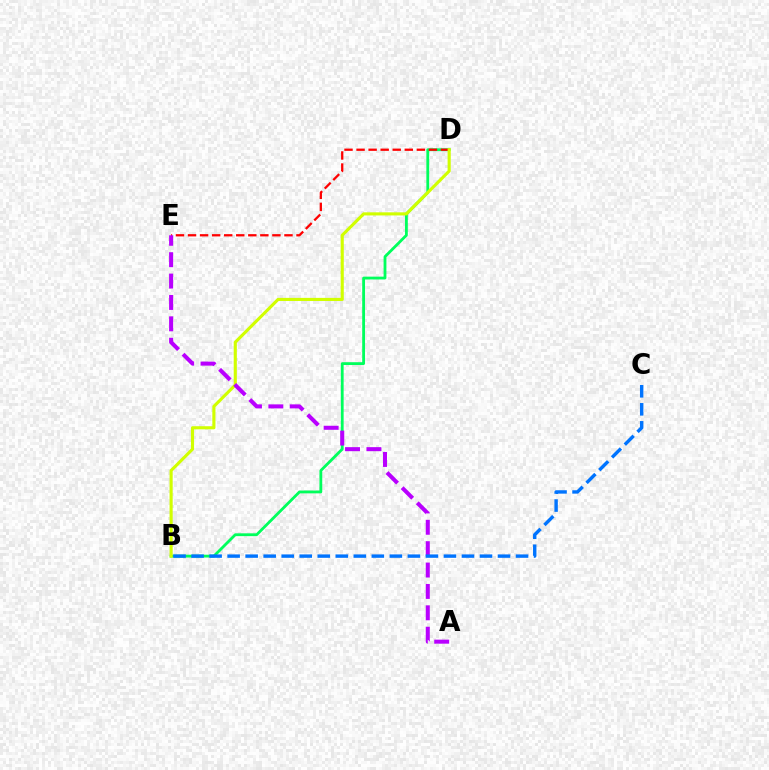{('B', 'D'): [{'color': '#00ff5c', 'line_style': 'solid', 'thickness': 2.03}, {'color': '#d1ff00', 'line_style': 'solid', 'thickness': 2.25}], ('D', 'E'): [{'color': '#ff0000', 'line_style': 'dashed', 'thickness': 1.64}], ('A', 'E'): [{'color': '#b900ff', 'line_style': 'dashed', 'thickness': 2.91}], ('B', 'C'): [{'color': '#0074ff', 'line_style': 'dashed', 'thickness': 2.45}]}